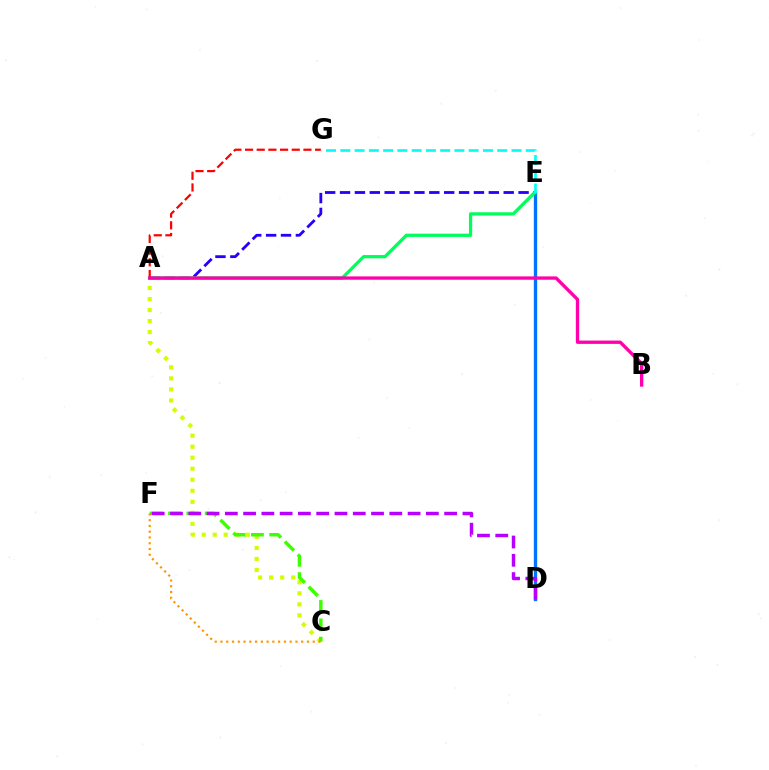{('A', 'E'): [{'color': '#2500ff', 'line_style': 'dashed', 'thickness': 2.02}, {'color': '#00ff5c', 'line_style': 'solid', 'thickness': 2.35}], ('A', 'C'): [{'color': '#d1ff00', 'line_style': 'dotted', 'thickness': 3.0}], ('D', 'E'): [{'color': '#0074ff', 'line_style': 'solid', 'thickness': 2.41}], ('C', 'F'): [{'color': '#3dff00', 'line_style': 'dashed', 'thickness': 2.49}, {'color': '#ff9400', 'line_style': 'dotted', 'thickness': 1.57}], ('D', 'F'): [{'color': '#b900ff', 'line_style': 'dashed', 'thickness': 2.48}], ('E', 'G'): [{'color': '#00fff6', 'line_style': 'dashed', 'thickness': 1.94}], ('A', 'G'): [{'color': '#ff0000', 'line_style': 'dashed', 'thickness': 1.59}], ('A', 'B'): [{'color': '#ff00ac', 'line_style': 'solid', 'thickness': 2.4}]}